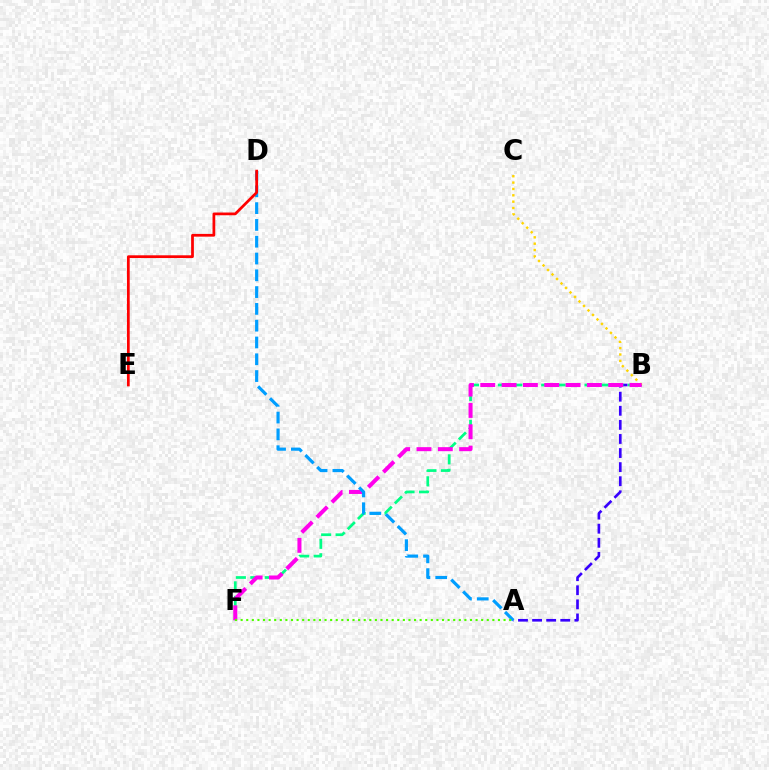{('A', 'B'): [{'color': '#3700ff', 'line_style': 'dashed', 'thickness': 1.91}], ('B', 'F'): [{'color': '#00ff86', 'line_style': 'dashed', 'thickness': 1.96}, {'color': '#ff00ed', 'line_style': 'dashed', 'thickness': 2.9}], ('B', 'C'): [{'color': '#ffd500', 'line_style': 'dotted', 'thickness': 1.73}], ('A', 'D'): [{'color': '#009eff', 'line_style': 'dashed', 'thickness': 2.28}], ('D', 'E'): [{'color': '#ff0000', 'line_style': 'solid', 'thickness': 1.97}], ('A', 'F'): [{'color': '#4fff00', 'line_style': 'dotted', 'thickness': 1.52}]}